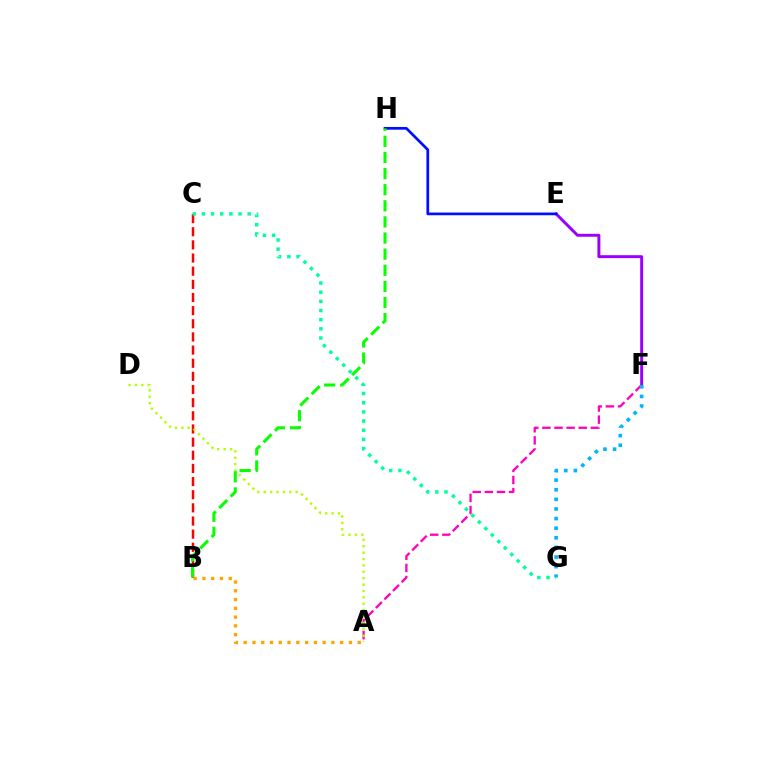{('B', 'C'): [{'color': '#ff0000', 'line_style': 'dashed', 'thickness': 1.79}], ('E', 'F'): [{'color': '#9b00ff', 'line_style': 'solid', 'thickness': 2.13}], ('C', 'G'): [{'color': '#00ff9d', 'line_style': 'dotted', 'thickness': 2.49}], ('A', 'F'): [{'color': '#ff00bd', 'line_style': 'dashed', 'thickness': 1.65}], ('A', 'D'): [{'color': '#b3ff00', 'line_style': 'dotted', 'thickness': 1.74}], ('A', 'B'): [{'color': '#ffa500', 'line_style': 'dotted', 'thickness': 2.38}], ('E', 'H'): [{'color': '#0010ff', 'line_style': 'solid', 'thickness': 1.96}], ('B', 'H'): [{'color': '#08ff00', 'line_style': 'dashed', 'thickness': 2.19}], ('F', 'G'): [{'color': '#00b5ff', 'line_style': 'dotted', 'thickness': 2.61}]}